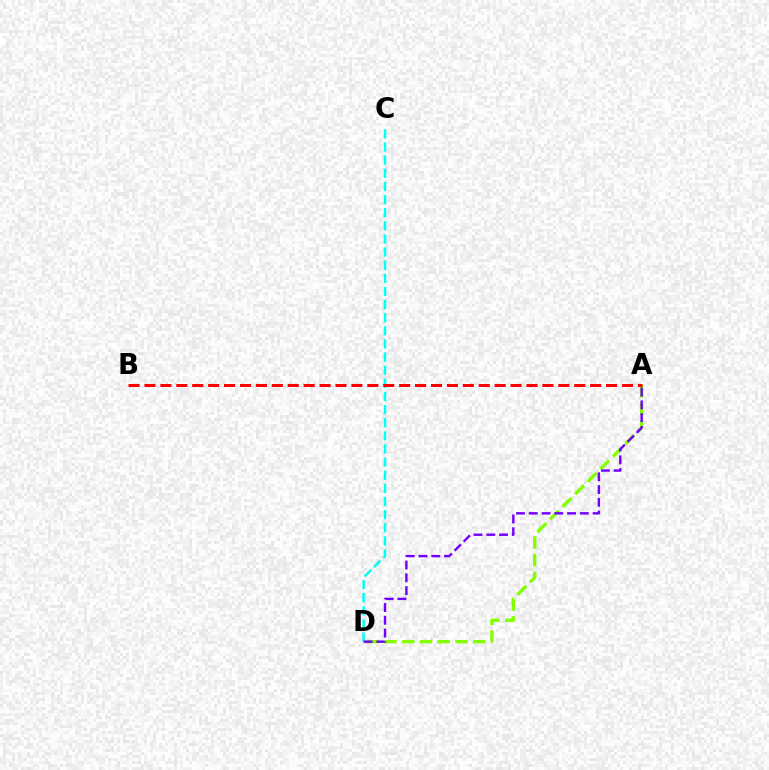{('C', 'D'): [{'color': '#00fff6', 'line_style': 'dashed', 'thickness': 1.78}], ('A', 'D'): [{'color': '#84ff00', 'line_style': 'dashed', 'thickness': 2.41}, {'color': '#7200ff', 'line_style': 'dashed', 'thickness': 1.74}], ('A', 'B'): [{'color': '#ff0000', 'line_style': 'dashed', 'thickness': 2.16}]}